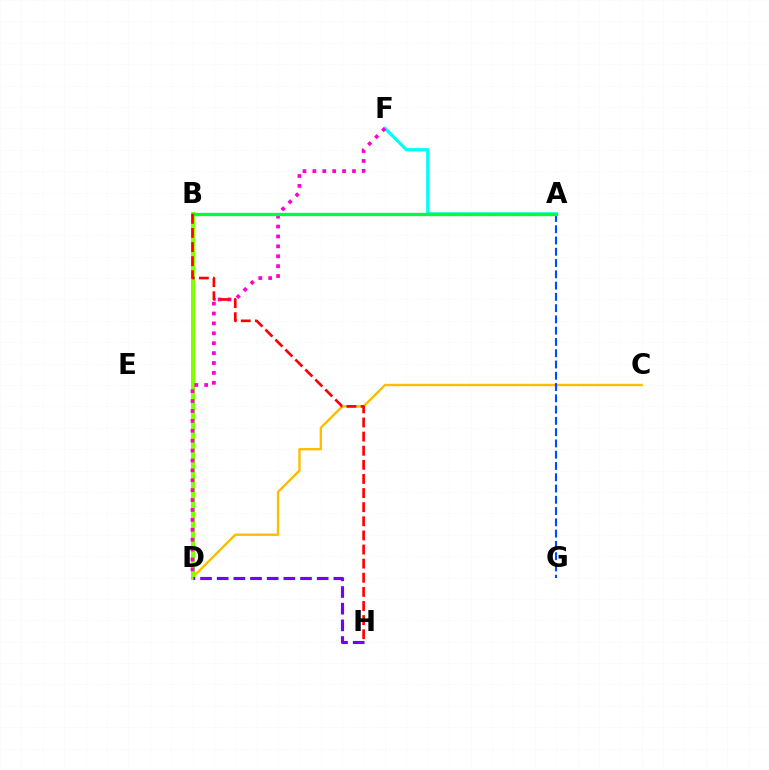{('C', 'D'): [{'color': '#ffbd00', 'line_style': 'solid', 'thickness': 1.72}], ('A', 'F'): [{'color': '#00fff6', 'line_style': 'solid', 'thickness': 2.34}], ('B', 'D'): [{'color': '#84ff00', 'line_style': 'solid', 'thickness': 2.9}], ('D', 'F'): [{'color': '#ff00cf', 'line_style': 'dotted', 'thickness': 2.69}], ('A', 'G'): [{'color': '#004bff', 'line_style': 'dashed', 'thickness': 1.53}], ('A', 'B'): [{'color': '#00ff39', 'line_style': 'solid', 'thickness': 2.39}], ('B', 'H'): [{'color': '#ff0000', 'line_style': 'dashed', 'thickness': 1.92}], ('D', 'H'): [{'color': '#7200ff', 'line_style': 'dashed', 'thickness': 2.26}]}